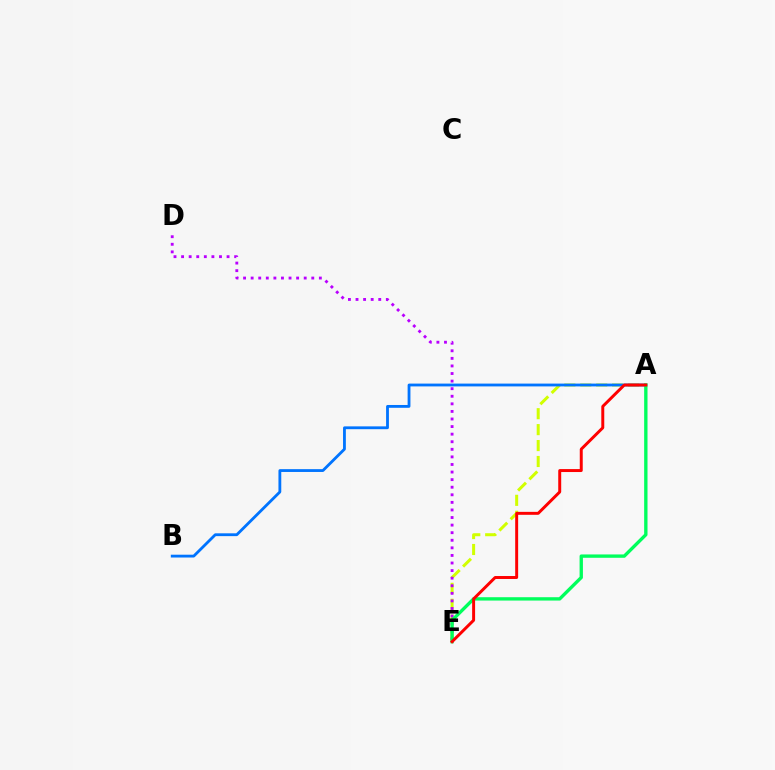{('A', 'E'): [{'color': '#d1ff00', 'line_style': 'dashed', 'thickness': 2.16}, {'color': '#00ff5c', 'line_style': 'solid', 'thickness': 2.41}, {'color': '#ff0000', 'line_style': 'solid', 'thickness': 2.13}], ('A', 'B'): [{'color': '#0074ff', 'line_style': 'solid', 'thickness': 2.03}], ('D', 'E'): [{'color': '#b900ff', 'line_style': 'dotted', 'thickness': 2.06}]}